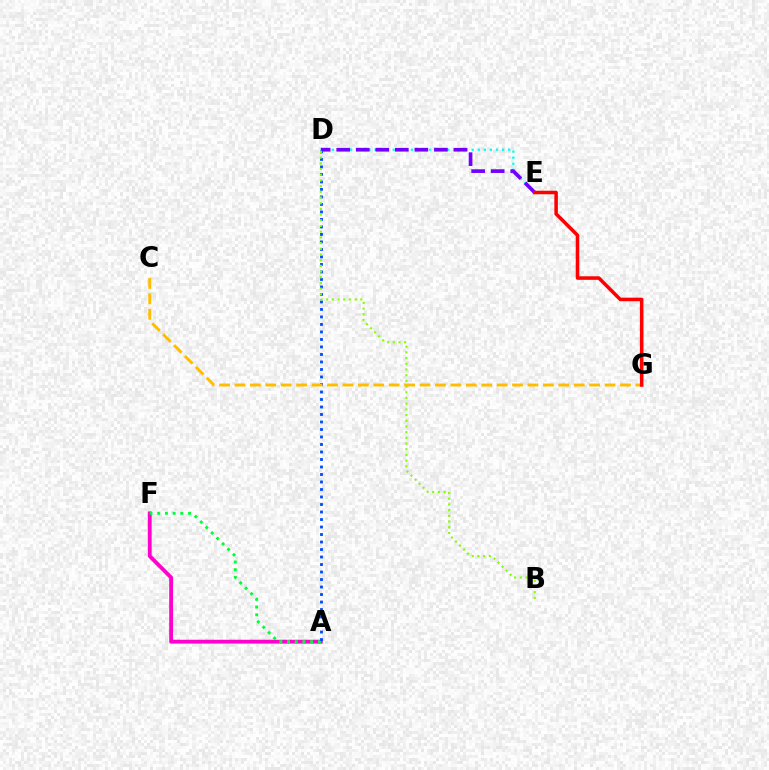{('A', 'F'): [{'color': '#ff00cf', 'line_style': 'solid', 'thickness': 2.76}, {'color': '#00ff39', 'line_style': 'dotted', 'thickness': 2.09}], ('D', 'E'): [{'color': '#00fff6', 'line_style': 'dotted', 'thickness': 1.65}, {'color': '#7200ff', 'line_style': 'dashed', 'thickness': 2.65}], ('A', 'D'): [{'color': '#004bff', 'line_style': 'dotted', 'thickness': 2.04}], ('B', 'D'): [{'color': '#84ff00', 'line_style': 'dotted', 'thickness': 1.55}], ('C', 'G'): [{'color': '#ffbd00', 'line_style': 'dashed', 'thickness': 2.09}], ('E', 'G'): [{'color': '#ff0000', 'line_style': 'solid', 'thickness': 2.55}]}